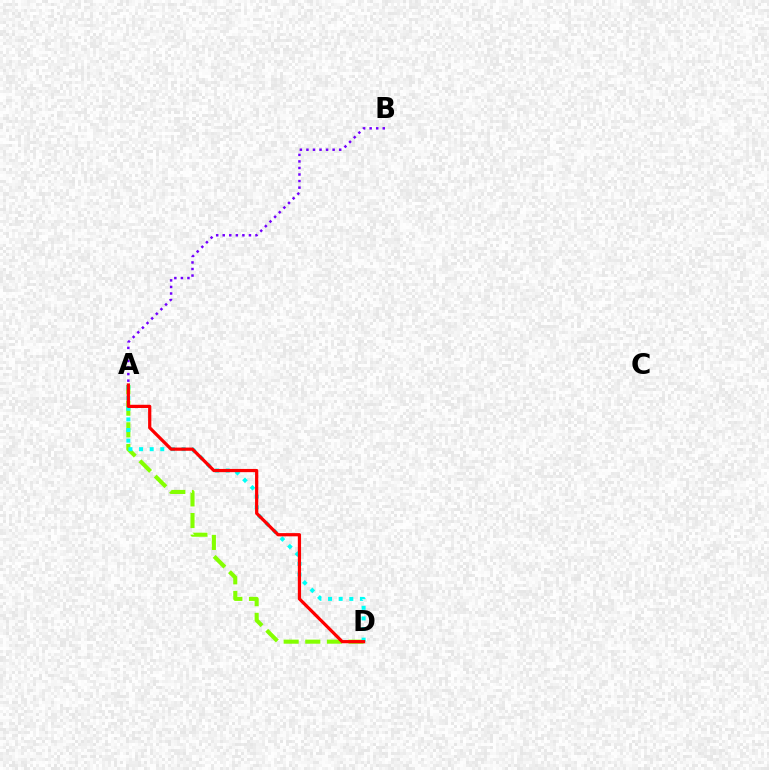{('A', 'D'): [{'color': '#84ff00', 'line_style': 'dashed', 'thickness': 2.94}, {'color': '#00fff6', 'line_style': 'dotted', 'thickness': 2.88}, {'color': '#ff0000', 'line_style': 'solid', 'thickness': 2.32}], ('A', 'B'): [{'color': '#7200ff', 'line_style': 'dotted', 'thickness': 1.78}]}